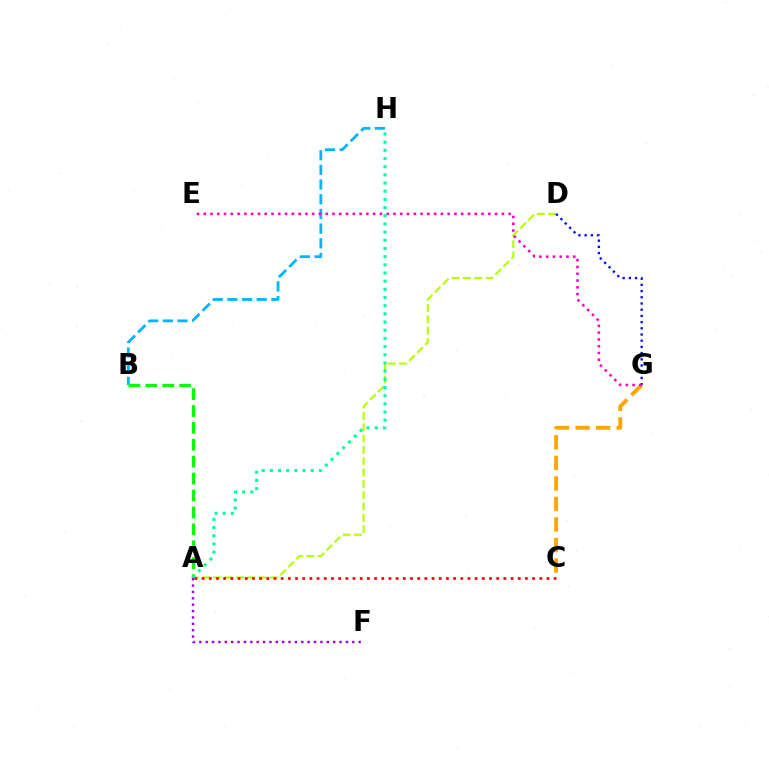{('A', 'D'): [{'color': '#b3ff00', 'line_style': 'dashed', 'thickness': 1.54}], ('B', 'H'): [{'color': '#00b5ff', 'line_style': 'dashed', 'thickness': 1.99}], ('C', 'G'): [{'color': '#ffa500', 'line_style': 'dashed', 'thickness': 2.79}], ('D', 'G'): [{'color': '#0010ff', 'line_style': 'dotted', 'thickness': 1.69}], ('E', 'G'): [{'color': '#ff00bd', 'line_style': 'dotted', 'thickness': 1.84}], ('A', 'B'): [{'color': '#08ff00', 'line_style': 'dashed', 'thickness': 2.3}], ('A', 'C'): [{'color': '#ff0000', 'line_style': 'dotted', 'thickness': 1.95}], ('A', 'H'): [{'color': '#00ff9d', 'line_style': 'dotted', 'thickness': 2.22}], ('A', 'F'): [{'color': '#9b00ff', 'line_style': 'dotted', 'thickness': 1.73}]}